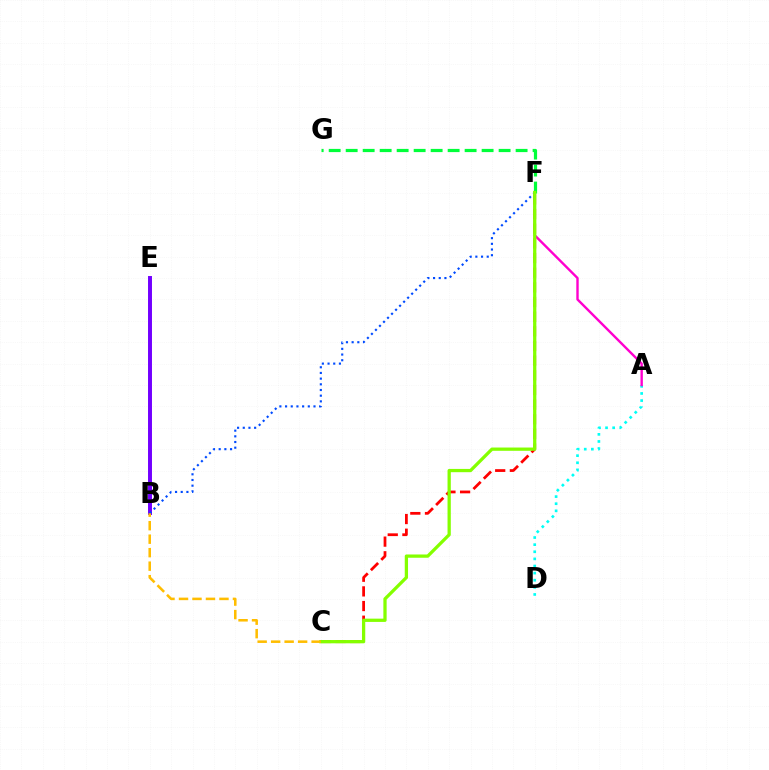{('A', 'D'): [{'color': '#00fff6', 'line_style': 'dotted', 'thickness': 1.93}], ('A', 'F'): [{'color': '#ff00cf', 'line_style': 'solid', 'thickness': 1.72}], ('B', 'E'): [{'color': '#7200ff', 'line_style': 'solid', 'thickness': 2.85}], ('B', 'F'): [{'color': '#004bff', 'line_style': 'dotted', 'thickness': 1.54}], ('F', 'G'): [{'color': '#00ff39', 'line_style': 'dashed', 'thickness': 2.31}], ('C', 'F'): [{'color': '#ff0000', 'line_style': 'dashed', 'thickness': 1.99}, {'color': '#84ff00', 'line_style': 'solid', 'thickness': 2.35}], ('B', 'C'): [{'color': '#ffbd00', 'line_style': 'dashed', 'thickness': 1.83}]}